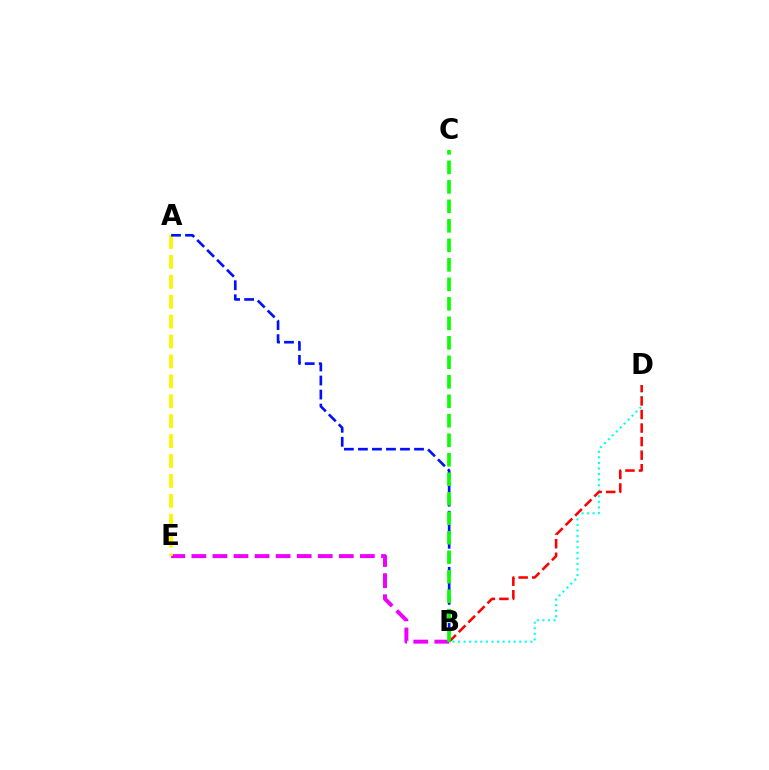{('B', 'D'): [{'color': '#00fff6', 'line_style': 'dotted', 'thickness': 1.51}, {'color': '#ff0000', 'line_style': 'dashed', 'thickness': 1.84}], ('B', 'E'): [{'color': '#ee00ff', 'line_style': 'dashed', 'thickness': 2.86}], ('A', 'E'): [{'color': '#fcf500', 'line_style': 'dashed', 'thickness': 2.71}], ('A', 'B'): [{'color': '#0010ff', 'line_style': 'dashed', 'thickness': 1.91}], ('B', 'C'): [{'color': '#08ff00', 'line_style': 'dashed', 'thickness': 2.65}]}